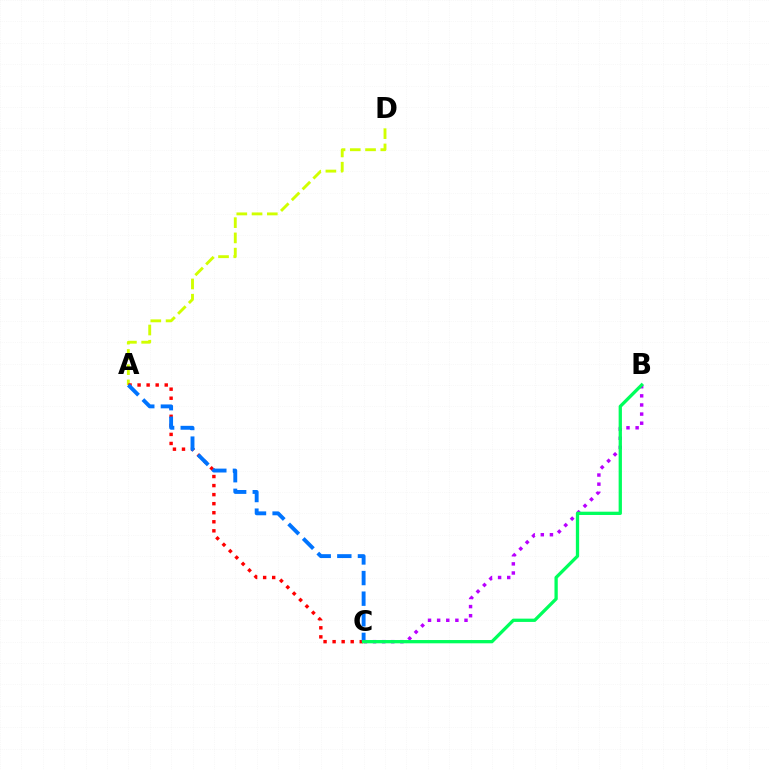{('B', 'C'): [{'color': '#b900ff', 'line_style': 'dotted', 'thickness': 2.48}, {'color': '#00ff5c', 'line_style': 'solid', 'thickness': 2.37}], ('A', 'D'): [{'color': '#d1ff00', 'line_style': 'dashed', 'thickness': 2.07}], ('A', 'C'): [{'color': '#ff0000', 'line_style': 'dotted', 'thickness': 2.46}, {'color': '#0074ff', 'line_style': 'dashed', 'thickness': 2.8}]}